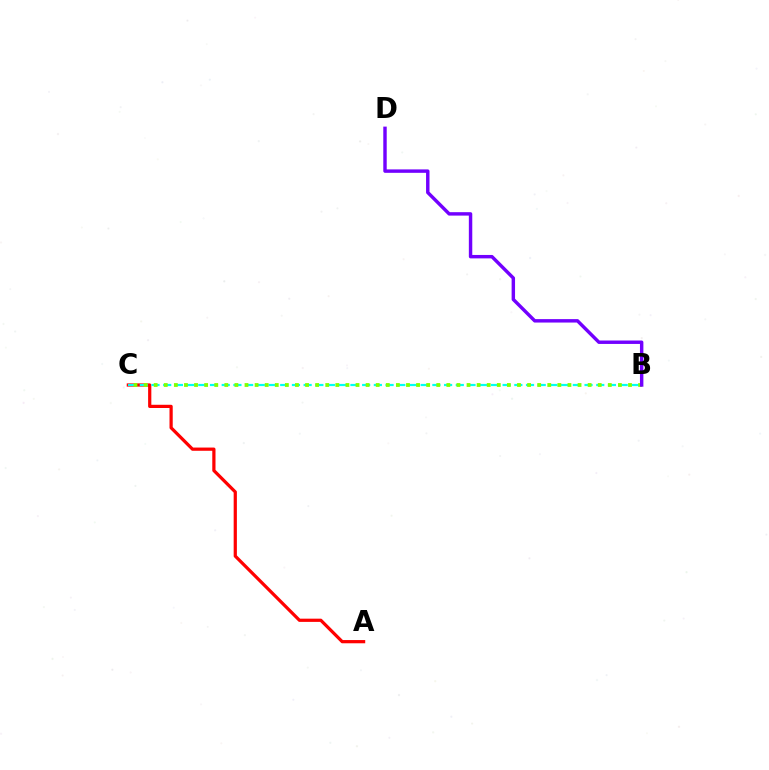{('A', 'C'): [{'color': '#ff0000', 'line_style': 'solid', 'thickness': 2.32}], ('B', 'C'): [{'color': '#00fff6', 'line_style': 'dashed', 'thickness': 1.59}, {'color': '#84ff00', 'line_style': 'dotted', 'thickness': 2.74}], ('B', 'D'): [{'color': '#7200ff', 'line_style': 'solid', 'thickness': 2.47}]}